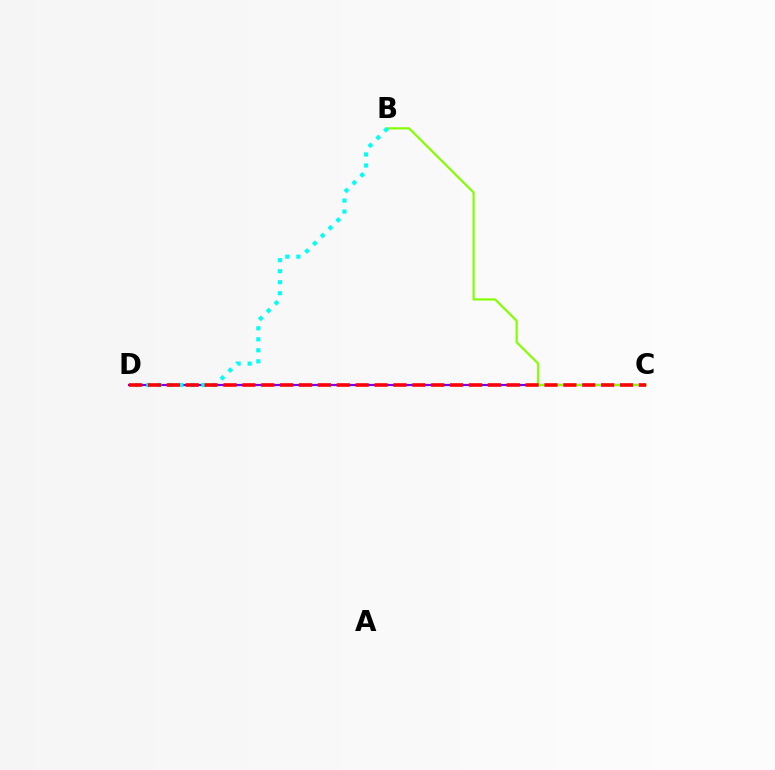{('C', 'D'): [{'color': '#7200ff', 'line_style': 'solid', 'thickness': 1.58}, {'color': '#ff0000', 'line_style': 'dashed', 'thickness': 2.57}], ('B', 'C'): [{'color': '#84ff00', 'line_style': 'solid', 'thickness': 1.57}], ('B', 'D'): [{'color': '#00fff6', 'line_style': 'dotted', 'thickness': 2.99}]}